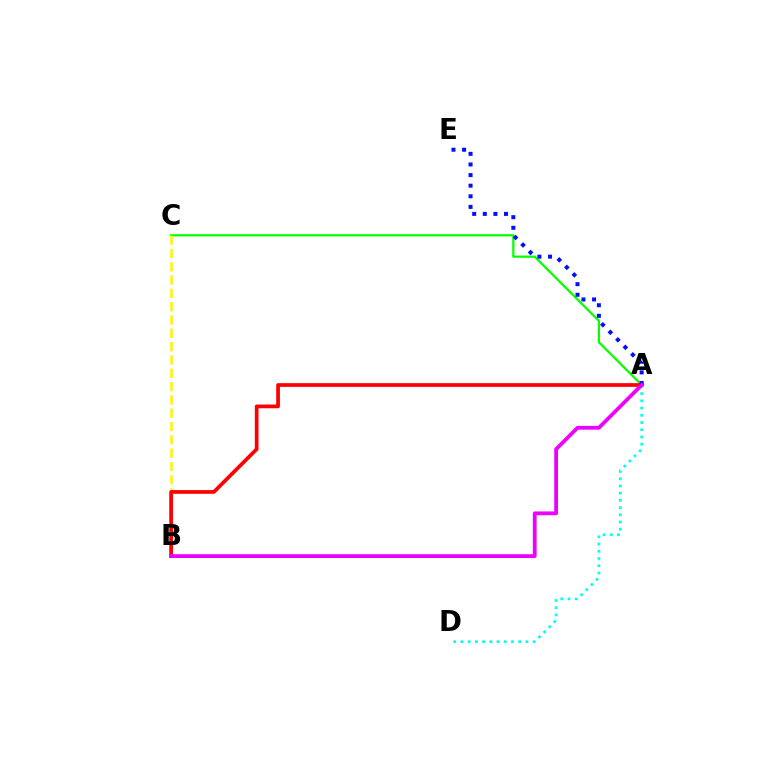{('A', 'C'): [{'color': '#08ff00', 'line_style': 'solid', 'thickness': 1.61}], ('B', 'C'): [{'color': '#fcf500', 'line_style': 'dashed', 'thickness': 1.81}], ('A', 'B'): [{'color': '#ff0000', 'line_style': 'solid', 'thickness': 2.68}, {'color': '#ee00ff', 'line_style': 'solid', 'thickness': 2.73}], ('A', 'E'): [{'color': '#0010ff', 'line_style': 'dotted', 'thickness': 2.88}], ('A', 'D'): [{'color': '#00fff6', 'line_style': 'dotted', 'thickness': 1.96}]}